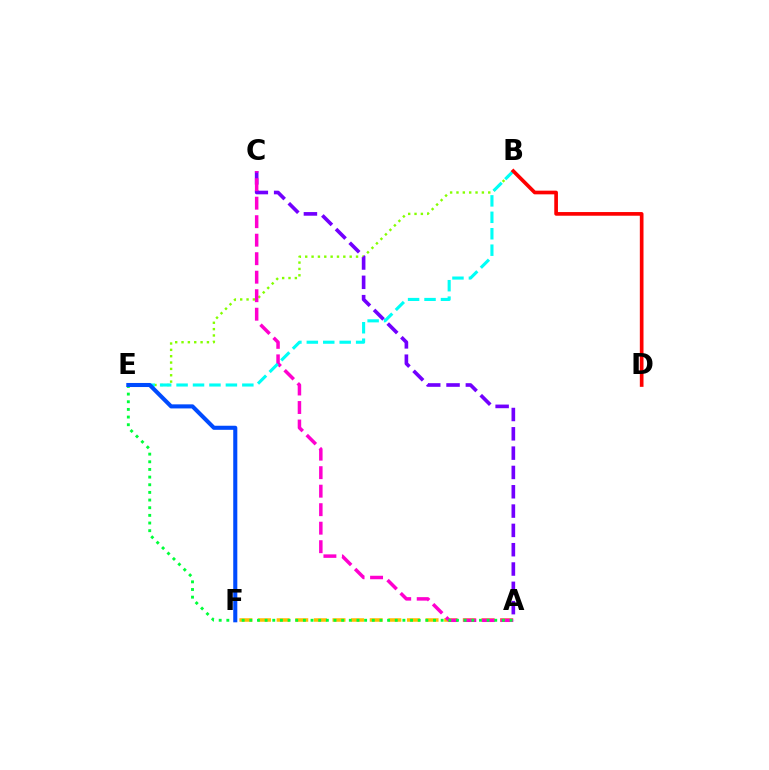{('A', 'F'): [{'color': '#ffbd00', 'line_style': 'dashed', 'thickness': 2.53}], ('B', 'E'): [{'color': '#84ff00', 'line_style': 'dotted', 'thickness': 1.73}, {'color': '#00fff6', 'line_style': 'dashed', 'thickness': 2.23}], ('A', 'C'): [{'color': '#7200ff', 'line_style': 'dashed', 'thickness': 2.62}, {'color': '#ff00cf', 'line_style': 'dashed', 'thickness': 2.51}], ('A', 'E'): [{'color': '#00ff39', 'line_style': 'dotted', 'thickness': 2.08}], ('B', 'D'): [{'color': '#ff0000', 'line_style': 'solid', 'thickness': 2.65}], ('E', 'F'): [{'color': '#004bff', 'line_style': 'solid', 'thickness': 2.93}]}